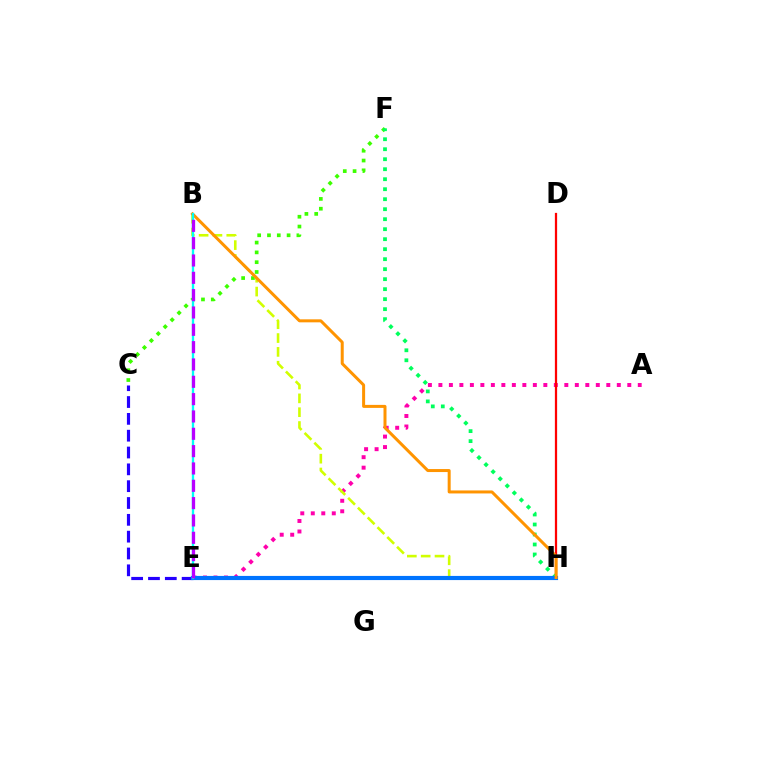{('C', 'F'): [{'color': '#3dff00', 'line_style': 'dotted', 'thickness': 2.66}], ('A', 'E'): [{'color': '#ff00ac', 'line_style': 'dotted', 'thickness': 2.85}], ('D', 'H'): [{'color': '#ff0000', 'line_style': 'solid', 'thickness': 1.62}], ('C', 'E'): [{'color': '#2500ff', 'line_style': 'dashed', 'thickness': 2.29}], ('B', 'H'): [{'color': '#d1ff00', 'line_style': 'dashed', 'thickness': 1.88}, {'color': '#ff9400', 'line_style': 'solid', 'thickness': 2.16}], ('F', 'H'): [{'color': '#00ff5c', 'line_style': 'dotted', 'thickness': 2.72}], ('E', 'H'): [{'color': '#0074ff', 'line_style': 'solid', 'thickness': 2.99}], ('B', 'E'): [{'color': '#00fff6', 'line_style': 'solid', 'thickness': 1.68}, {'color': '#b900ff', 'line_style': 'dashed', 'thickness': 2.35}]}